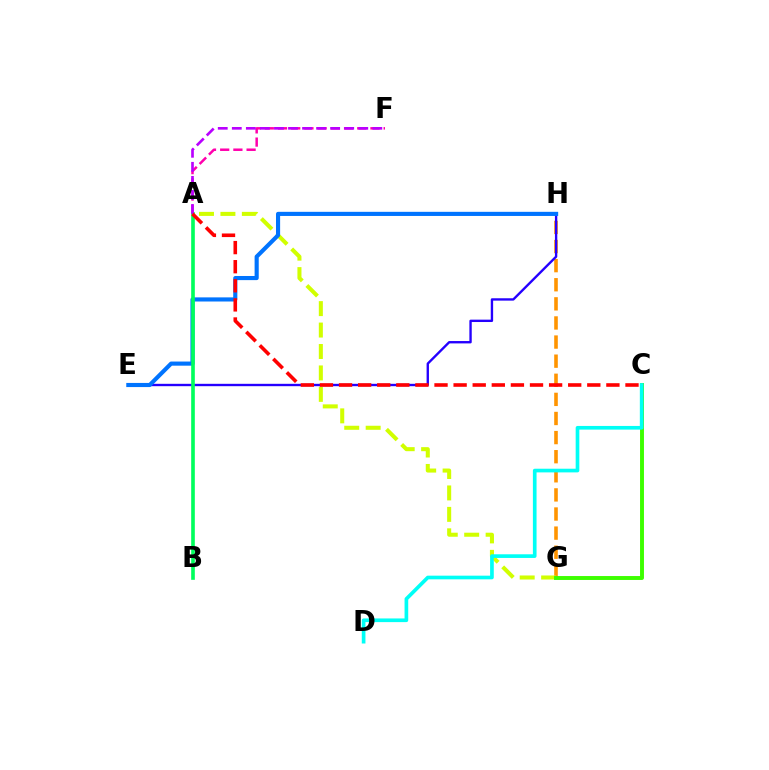{('G', 'H'): [{'color': '#ff9400', 'line_style': 'dashed', 'thickness': 2.6}], ('A', 'F'): [{'color': '#ff00ac', 'line_style': 'dashed', 'thickness': 1.79}, {'color': '#b900ff', 'line_style': 'dashed', 'thickness': 1.91}], ('A', 'G'): [{'color': '#d1ff00', 'line_style': 'dashed', 'thickness': 2.91}], ('E', 'H'): [{'color': '#2500ff', 'line_style': 'solid', 'thickness': 1.71}, {'color': '#0074ff', 'line_style': 'solid', 'thickness': 2.97}], ('C', 'G'): [{'color': '#3dff00', 'line_style': 'solid', 'thickness': 2.82}], ('C', 'D'): [{'color': '#00fff6', 'line_style': 'solid', 'thickness': 2.64}], ('A', 'B'): [{'color': '#00ff5c', 'line_style': 'solid', 'thickness': 2.62}], ('A', 'C'): [{'color': '#ff0000', 'line_style': 'dashed', 'thickness': 2.59}]}